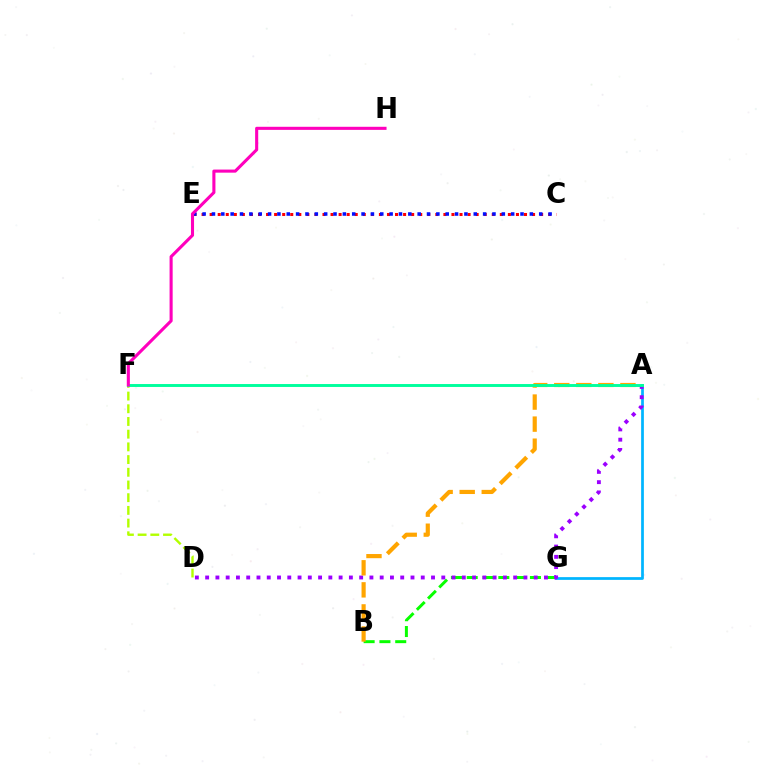{('B', 'G'): [{'color': '#08ff00', 'line_style': 'dashed', 'thickness': 2.15}], ('A', 'G'): [{'color': '#00b5ff', 'line_style': 'solid', 'thickness': 1.97}], ('C', 'E'): [{'color': '#ff0000', 'line_style': 'dotted', 'thickness': 2.19}, {'color': '#0010ff', 'line_style': 'dotted', 'thickness': 2.54}], ('A', 'D'): [{'color': '#9b00ff', 'line_style': 'dotted', 'thickness': 2.79}], ('D', 'F'): [{'color': '#b3ff00', 'line_style': 'dashed', 'thickness': 1.73}], ('A', 'B'): [{'color': '#ffa500', 'line_style': 'dashed', 'thickness': 3.0}], ('A', 'F'): [{'color': '#00ff9d', 'line_style': 'solid', 'thickness': 2.11}], ('F', 'H'): [{'color': '#ff00bd', 'line_style': 'solid', 'thickness': 2.22}]}